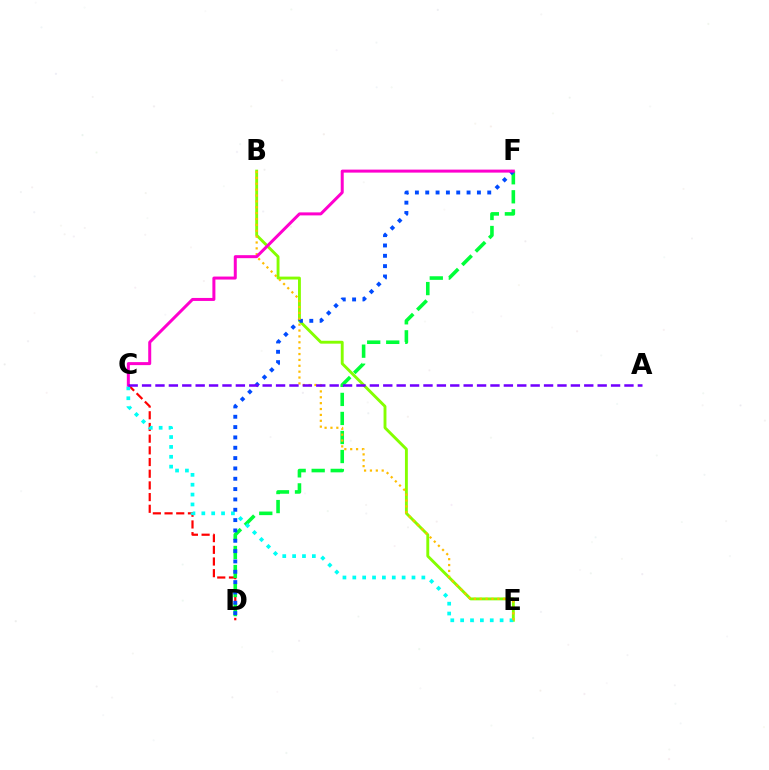{('C', 'D'): [{'color': '#ff0000', 'line_style': 'dashed', 'thickness': 1.59}], ('D', 'F'): [{'color': '#00ff39', 'line_style': 'dashed', 'thickness': 2.59}, {'color': '#004bff', 'line_style': 'dotted', 'thickness': 2.81}], ('B', 'E'): [{'color': '#84ff00', 'line_style': 'solid', 'thickness': 2.08}, {'color': '#ffbd00', 'line_style': 'dotted', 'thickness': 1.6}], ('C', 'E'): [{'color': '#00fff6', 'line_style': 'dotted', 'thickness': 2.68}], ('C', 'F'): [{'color': '#ff00cf', 'line_style': 'solid', 'thickness': 2.16}], ('A', 'C'): [{'color': '#7200ff', 'line_style': 'dashed', 'thickness': 1.82}]}